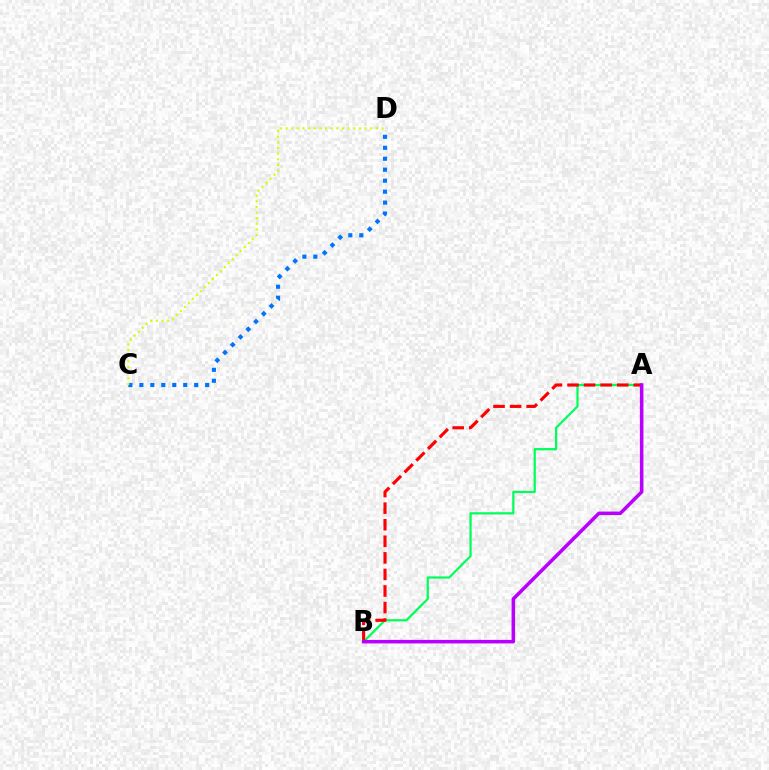{('C', 'D'): [{'color': '#0074ff', 'line_style': 'dotted', 'thickness': 2.98}, {'color': '#d1ff00', 'line_style': 'dotted', 'thickness': 1.53}], ('A', 'B'): [{'color': '#00ff5c', 'line_style': 'solid', 'thickness': 1.6}, {'color': '#ff0000', 'line_style': 'dashed', 'thickness': 2.25}, {'color': '#b900ff', 'line_style': 'solid', 'thickness': 2.54}]}